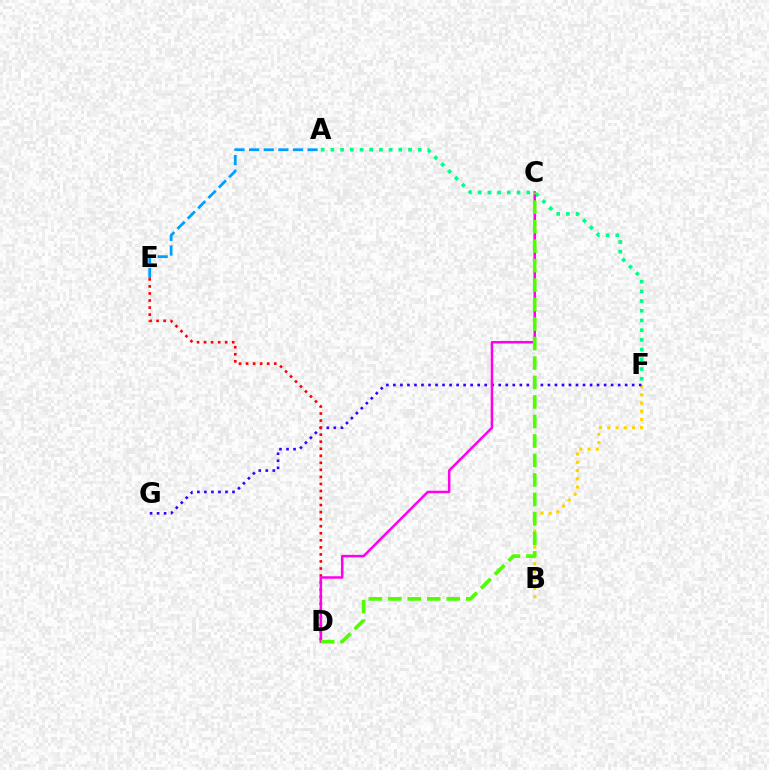{('B', 'F'): [{'color': '#ffd500', 'line_style': 'dotted', 'thickness': 2.24}], ('F', 'G'): [{'color': '#3700ff', 'line_style': 'dotted', 'thickness': 1.91}], ('D', 'E'): [{'color': '#ff0000', 'line_style': 'dotted', 'thickness': 1.91}], ('A', 'F'): [{'color': '#00ff86', 'line_style': 'dotted', 'thickness': 2.64}], ('C', 'D'): [{'color': '#ff00ed', 'line_style': 'solid', 'thickness': 1.8}, {'color': '#4fff00', 'line_style': 'dashed', 'thickness': 2.65}], ('A', 'E'): [{'color': '#009eff', 'line_style': 'dashed', 'thickness': 1.99}]}